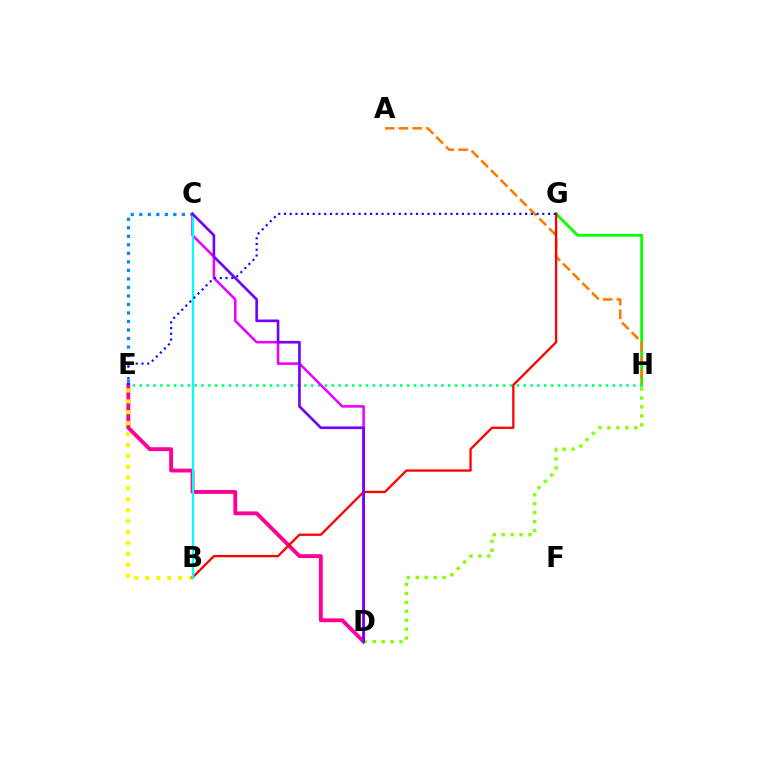{('D', 'E'): [{'color': '#ff0094', 'line_style': 'solid', 'thickness': 2.79}], ('G', 'H'): [{'color': '#08ff00', 'line_style': 'solid', 'thickness': 2.05}], ('D', 'H'): [{'color': '#84ff00', 'line_style': 'dotted', 'thickness': 2.43}], ('A', 'H'): [{'color': '#ff7c00', 'line_style': 'dashed', 'thickness': 1.86}], ('E', 'H'): [{'color': '#00ff74', 'line_style': 'dotted', 'thickness': 1.86}], ('B', 'E'): [{'color': '#fcf500', 'line_style': 'dotted', 'thickness': 2.96}], ('C', 'E'): [{'color': '#008cff', 'line_style': 'dotted', 'thickness': 2.31}], ('B', 'G'): [{'color': '#ff0000', 'line_style': 'solid', 'thickness': 1.65}], ('C', 'D'): [{'color': '#ee00ff', 'line_style': 'solid', 'thickness': 1.84}, {'color': '#7200ff', 'line_style': 'solid', 'thickness': 1.91}], ('B', 'C'): [{'color': '#00fff6', 'line_style': 'solid', 'thickness': 1.61}], ('E', 'G'): [{'color': '#0010ff', 'line_style': 'dotted', 'thickness': 1.56}]}